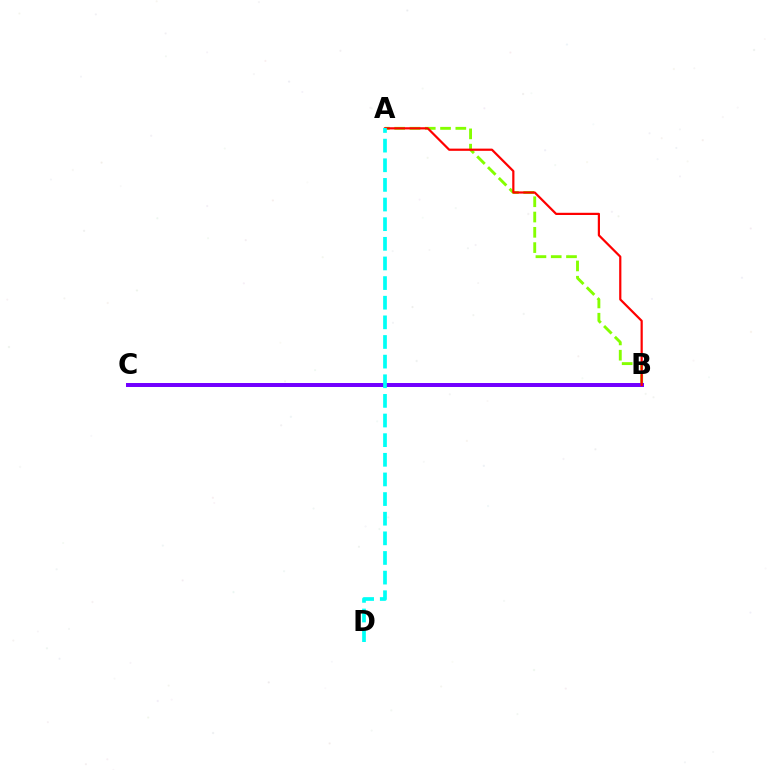{('A', 'B'): [{'color': '#84ff00', 'line_style': 'dashed', 'thickness': 2.08}, {'color': '#ff0000', 'line_style': 'solid', 'thickness': 1.59}], ('B', 'C'): [{'color': '#7200ff', 'line_style': 'solid', 'thickness': 2.86}], ('A', 'D'): [{'color': '#00fff6', 'line_style': 'dashed', 'thickness': 2.67}]}